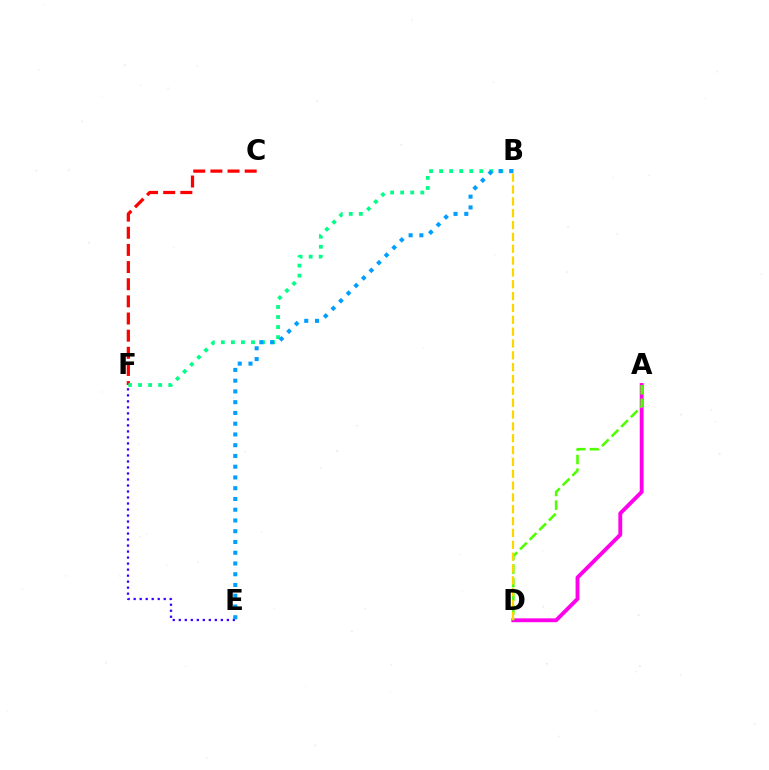{('C', 'F'): [{'color': '#ff0000', 'line_style': 'dashed', 'thickness': 2.33}], ('E', 'F'): [{'color': '#3700ff', 'line_style': 'dotted', 'thickness': 1.63}], ('B', 'F'): [{'color': '#00ff86', 'line_style': 'dotted', 'thickness': 2.73}], ('A', 'D'): [{'color': '#ff00ed', 'line_style': 'solid', 'thickness': 2.78}, {'color': '#4fff00', 'line_style': 'dashed', 'thickness': 1.85}], ('B', 'E'): [{'color': '#009eff', 'line_style': 'dotted', 'thickness': 2.92}], ('B', 'D'): [{'color': '#ffd500', 'line_style': 'dashed', 'thickness': 1.61}]}